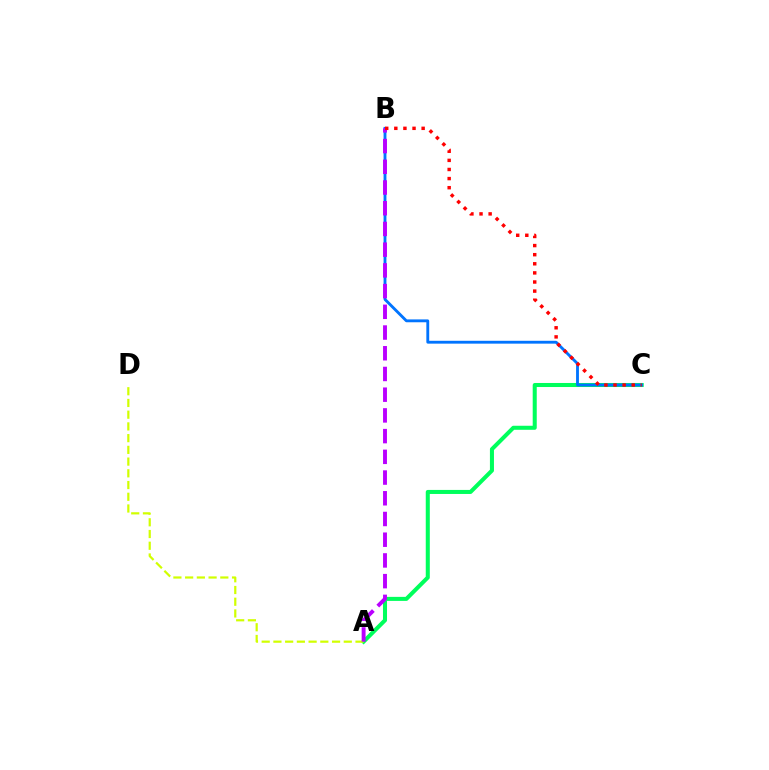{('A', 'C'): [{'color': '#00ff5c', 'line_style': 'solid', 'thickness': 2.91}], ('A', 'D'): [{'color': '#d1ff00', 'line_style': 'dashed', 'thickness': 1.59}], ('B', 'C'): [{'color': '#0074ff', 'line_style': 'solid', 'thickness': 2.06}, {'color': '#ff0000', 'line_style': 'dotted', 'thickness': 2.47}], ('A', 'B'): [{'color': '#b900ff', 'line_style': 'dashed', 'thickness': 2.81}]}